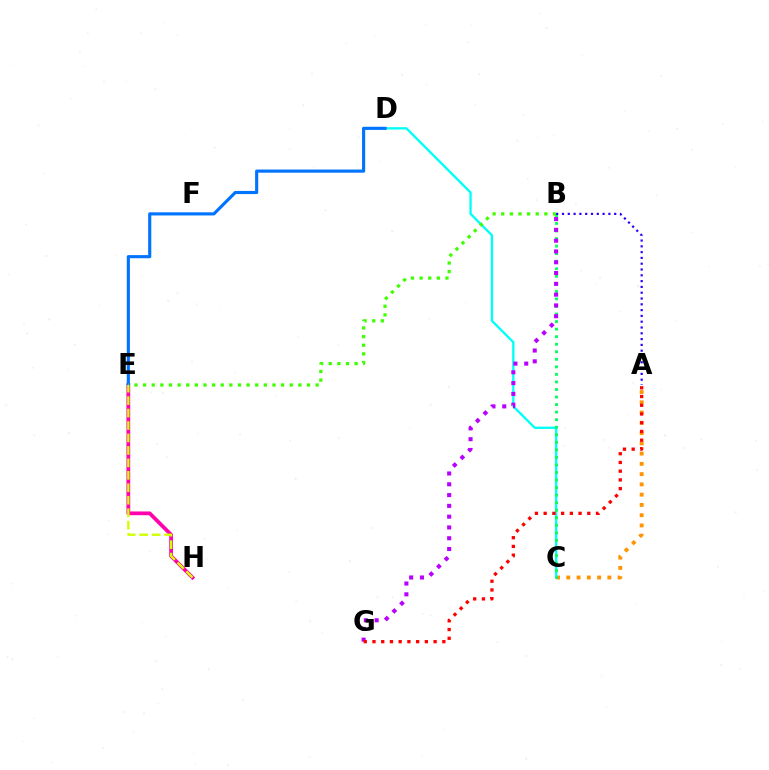{('A', 'C'): [{'color': '#ff9400', 'line_style': 'dotted', 'thickness': 2.79}], ('C', 'D'): [{'color': '#00fff6', 'line_style': 'solid', 'thickness': 1.68}], ('B', 'C'): [{'color': '#00ff5c', 'line_style': 'dotted', 'thickness': 2.05}], ('E', 'H'): [{'color': '#ff00ac', 'line_style': 'solid', 'thickness': 2.69}, {'color': '#d1ff00', 'line_style': 'dashed', 'thickness': 1.69}], ('D', 'E'): [{'color': '#0074ff', 'line_style': 'solid', 'thickness': 2.26}], ('B', 'E'): [{'color': '#3dff00', 'line_style': 'dotted', 'thickness': 2.34}], ('A', 'B'): [{'color': '#2500ff', 'line_style': 'dotted', 'thickness': 1.58}], ('B', 'G'): [{'color': '#b900ff', 'line_style': 'dotted', 'thickness': 2.93}], ('A', 'G'): [{'color': '#ff0000', 'line_style': 'dotted', 'thickness': 2.37}]}